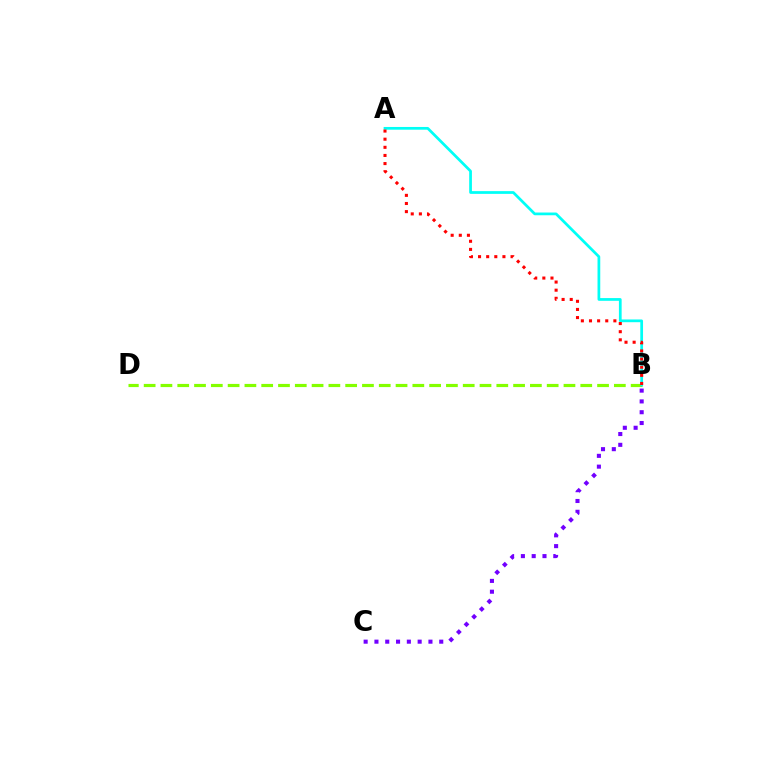{('B', 'D'): [{'color': '#84ff00', 'line_style': 'dashed', 'thickness': 2.28}], ('A', 'B'): [{'color': '#00fff6', 'line_style': 'solid', 'thickness': 1.97}, {'color': '#ff0000', 'line_style': 'dotted', 'thickness': 2.21}], ('B', 'C'): [{'color': '#7200ff', 'line_style': 'dotted', 'thickness': 2.93}]}